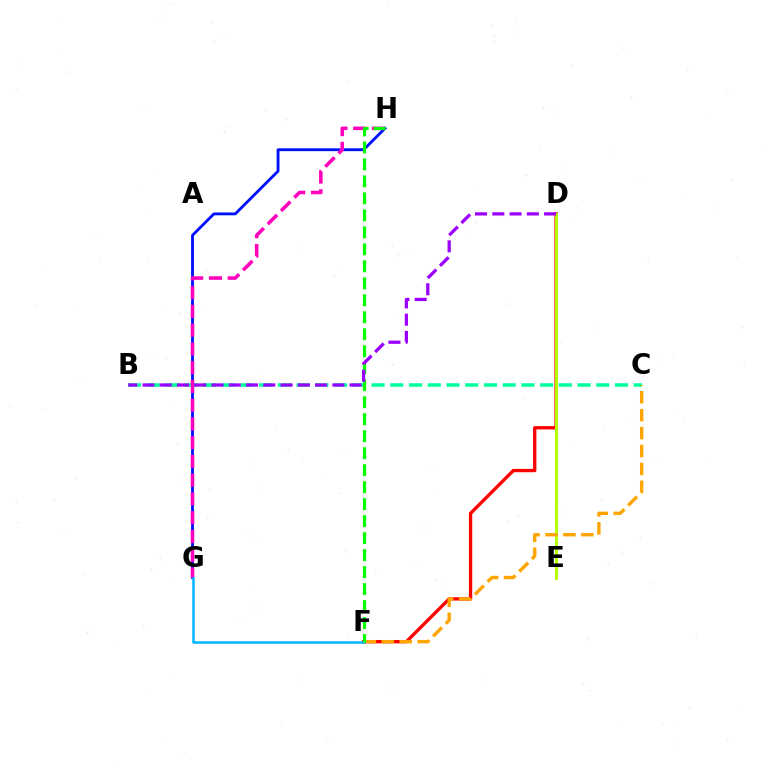{('D', 'F'): [{'color': '#ff0000', 'line_style': 'solid', 'thickness': 2.4}], ('G', 'H'): [{'color': '#0010ff', 'line_style': 'solid', 'thickness': 2.05}, {'color': '#ff00bd', 'line_style': 'dashed', 'thickness': 2.55}], ('B', 'C'): [{'color': '#00ff9d', 'line_style': 'dashed', 'thickness': 2.54}], ('D', 'E'): [{'color': '#b3ff00', 'line_style': 'solid', 'thickness': 2.08}], ('C', 'F'): [{'color': '#ffa500', 'line_style': 'dashed', 'thickness': 2.44}], ('F', 'G'): [{'color': '#00b5ff', 'line_style': 'solid', 'thickness': 1.81}], ('F', 'H'): [{'color': '#08ff00', 'line_style': 'dashed', 'thickness': 2.31}], ('B', 'D'): [{'color': '#9b00ff', 'line_style': 'dashed', 'thickness': 2.35}]}